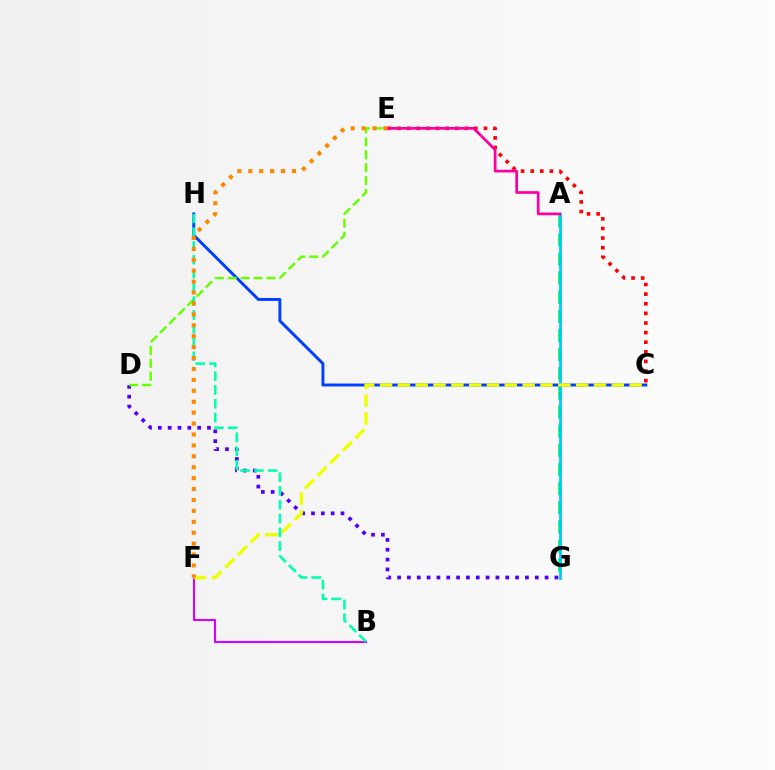{('C', 'E'): [{'color': '#ff0000', 'line_style': 'dotted', 'thickness': 2.61}], ('A', 'G'): [{'color': '#00ff27', 'line_style': 'dashed', 'thickness': 2.6}, {'color': '#00c7ff', 'line_style': 'solid', 'thickness': 1.94}], ('B', 'F'): [{'color': '#d600ff', 'line_style': 'solid', 'thickness': 1.51}], ('D', 'G'): [{'color': '#4f00ff', 'line_style': 'dotted', 'thickness': 2.67}], ('C', 'H'): [{'color': '#003fff', 'line_style': 'solid', 'thickness': 2.11}], ('D', 'E'): [{'color': '#66ff00', 'line_style': 'dashed', 'thickness': 1.75}], ('C', 'F'): [{'color': '#eeff00', 'line_style': 'dashed', 'thickness': 2.42}], ('A', 'E'): [{'color': '#ff00a0', 'line_style': 'solid', 'thickness': 1.96}], ('B', 'H'): [{'color': '#00ffaf', 'line_style': 'dashed', 'thickness': 1.87}], ('E', 'F'): [{'color': '#ff8800', 'line_style': 'dotted', 'thickness': 2.97}]}